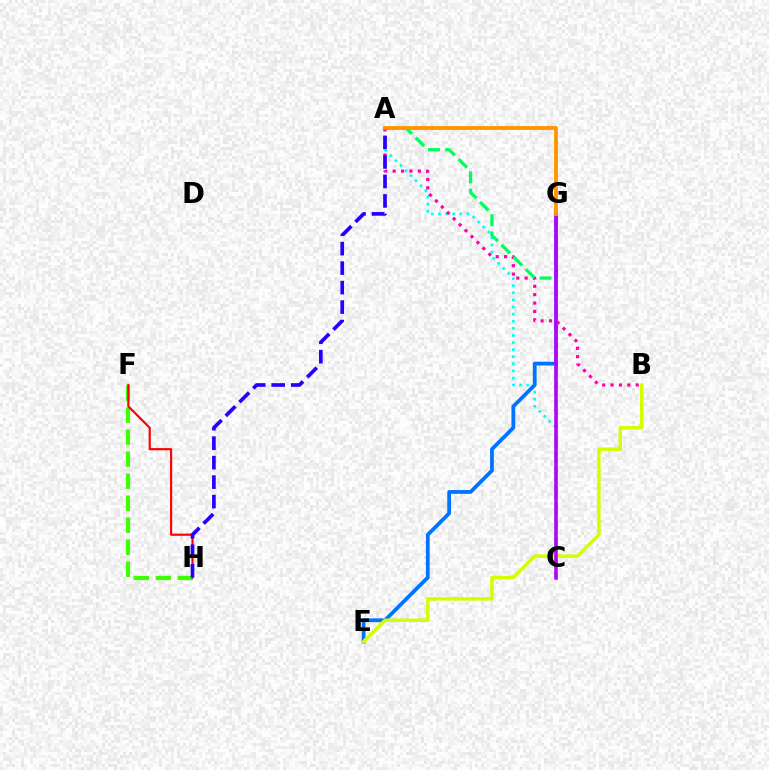{('A', 'C'): [{'color': '#00fff6', 'line_style': 'dotted', 'thickness': 1.93}, {'color': '#00ff5c', 'line_style': 'dashed', 'thickness': 2.34}], ('F', 'H'): [{'color': '#3dff00', 'line_style': 'dashed', 'thickness': 2.99}, {'color': '#ff0000', 'line_style': 'solid', 'thickness': 1.54}], ('A', 'B'): [{'color': '#ff00ac', 'line_style': 'dotted', 'thickness': 2.28}], ('E', 'G'): [{'color': '#0074ff', 'line_style': 'solid', 'thickness': 2.71}], ('B', 'E'): [{'color': '#d1ff00', 'line_style': 'solid', 'thickness': 2.47}], ('A', 'H'): [{'color': '#2500ff', 'line_style': 'dashed', 'thickness': 2.65}], ('C', 'G'): [{'color': '#b900ff', 'line_style': 'solid', 'thickness': 2.56}], ('A', 'G'): [{'color': '#ff9400', 'line_style': 'solid', 'thickness': 2.75}]}